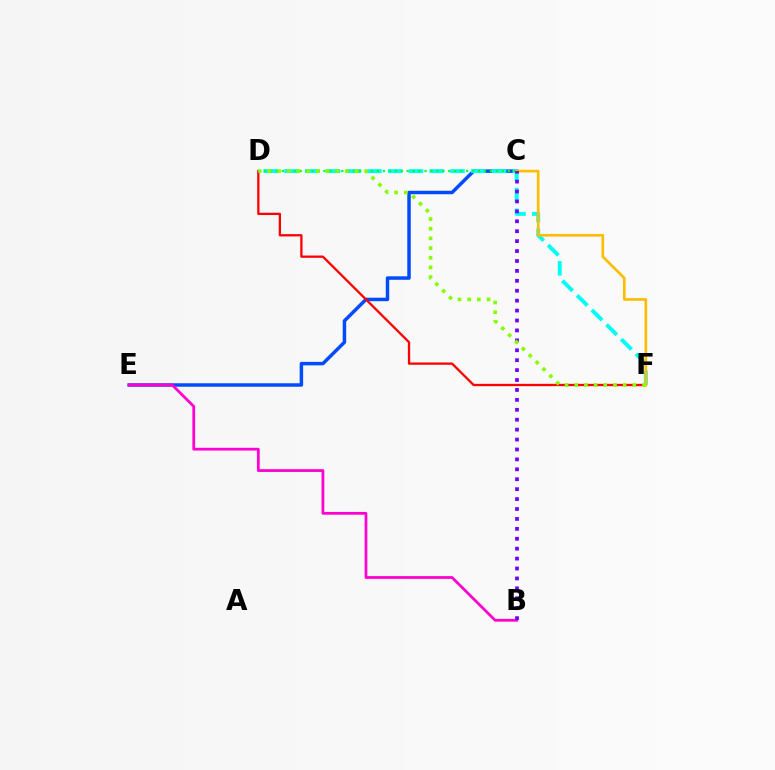{('C', 'E'): [{'color': '#004bff', 'line_style': 'solid', 'thickness': 2.5}], ('D', 'F'): [{'color': '#00fff6', 'line_style': 'dashed', 'thickness': 2.82}, {'color': '#ff0000', 'line_style': 'solid', 'thickness': 1.65}, {'color': '#84ff00', 'line_style': 'dotted', 'thickness': 2.63}], ('B', 'E'): [{'color': '#ff00cf', 'line_style': 'solid', 'thickness': 1.99}], ('C', 'D'): [{'color': '#00ff39', 'line_style': 'dotted', 'thickness': 1.61}], ('C', 'F'): [{'color': '#ffbd00', 'line_style': 'solid', 'thickness': 1.92}], ('B', 'C'): [{'color': '#7200ff', 'line_style': 'dotted', 'thickness': 2.7}]}